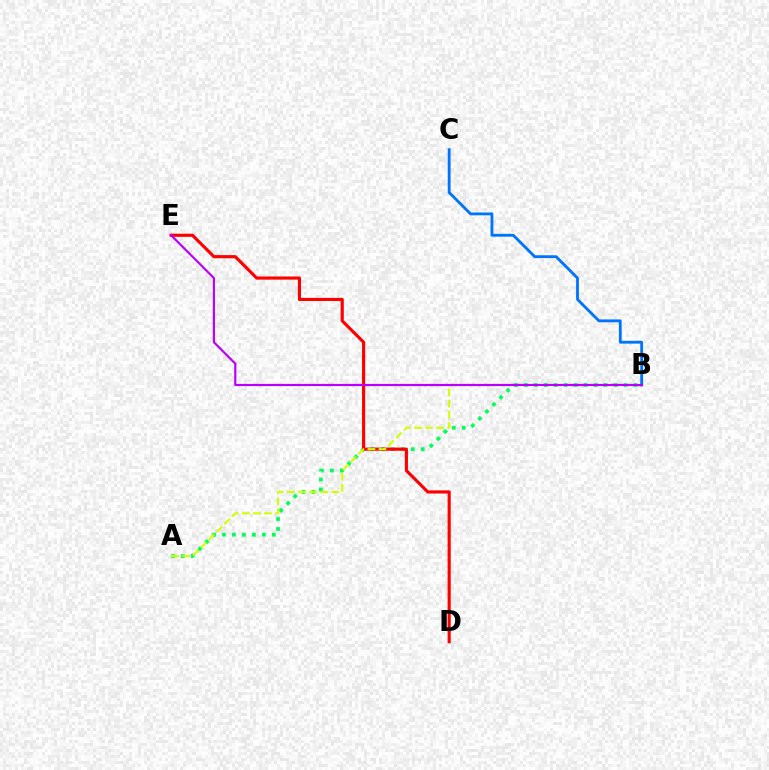{('A', 'B'): [{'color': '#00ff5c', 'line_style': 'dotted', 'thickness': 2.71}, {'color': '#d1ff00', 'line_style': 'dashed', 'thickness': 1.5}], ('D', 'E'): [{'color': '#ff0000', 'line_style': 'solid', 'thickness': 2.26}], ('B', 'C'): [{'color': '#0074ff', 'line_style': 'solid', 'thickness': 2.04}], ('B', 'E'): [{'color': '#b900ff', 'line_style': 'solid', 'thickness': 1.56}]}